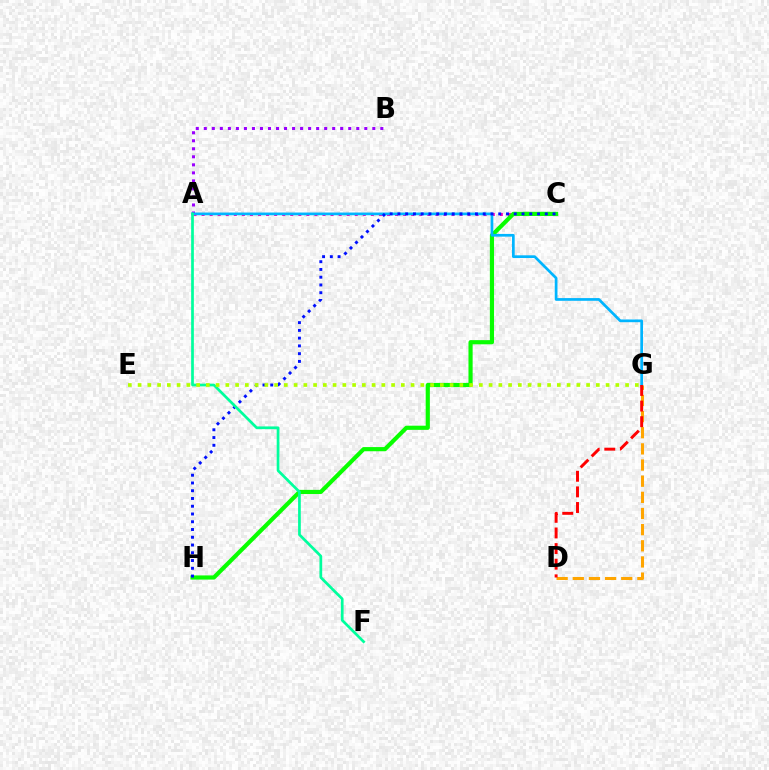{('A', 'B'): [{'color': '#9b00ff', 'line_style': 'dotted', 'thickness': 2.18}], ('A', 'C'): [{'color': '#ff00bd', 'line_style': 'dotted', 'thickness': 2.19}], ('D', 'G'): [{'color': '#ffa500', 'line_style': 'dashed', 'thickness': 2.19}, {'color': '#ff0000', 'line_style': 'dashed', 'thickness': 2.12}], ('C', 'H'): [{'color': '#08ff00', 'line_style': 'solid', 'thickness': 3.0}, {'color': '#0010ff', 'line_style': 'dotted', 'thickness': 2.11}], ('A', 'G'): [{'color': '#00b5ff', 'line_style': 'solid', 'thickness': 1.95}], ('A', 'F'): [{'color': '#00ff9d', 'line_style': 'solid', 'thickness': 1.95}], ('E', 'G'): [{'color': '#b3ff00', 'line_style': 'dotted', 'thickness': 2.65}]}